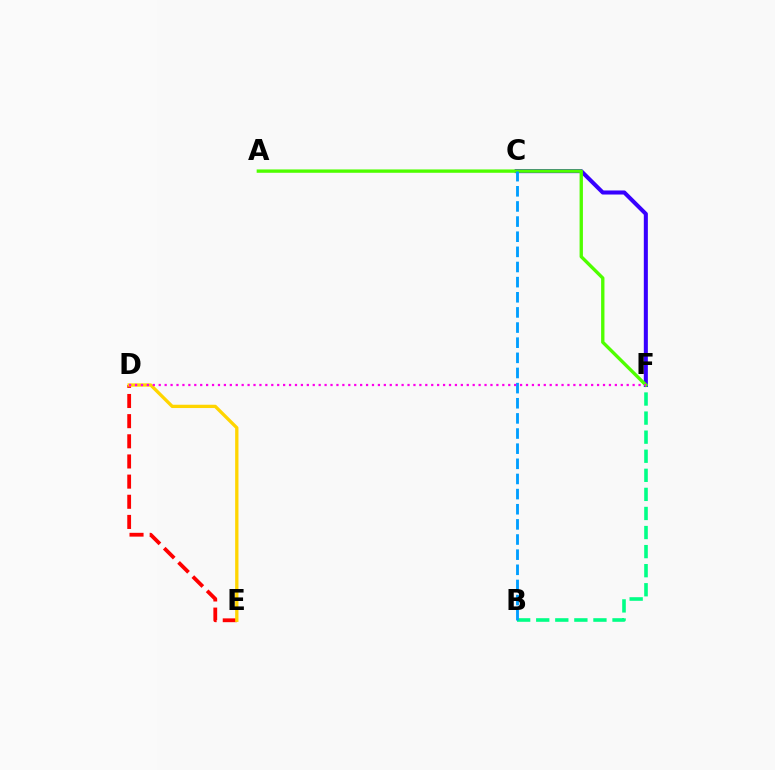{('B', 'F'): [{'color': '#00ff86', 'line_style': 'dashed', 'thickness': 2.59}], ('C', 'F'): [{'color': '#3700ff', 'line_style': 'solid', 'thickness': 2.92}], ('A', 'F'): [{'color': '#4fff00', 'line_style': 'solid', 'thickness': 2.41}], ('B', 'C'): [{'color': '#009eff', 'line_style': 'dashed', 'thickness': 2.06}], ('D', 'E'): [{'color': '#ff0000', 'line_style': 'dashed', 'thickness': 2.74}, {'color': '#ffd500', 'line_style': 'solid', 'thickness': 2.38}], ('D', 'F'): [{'color': '#ff00ed', 'line_style': 'dotted', 'thickness': 1.61}]}